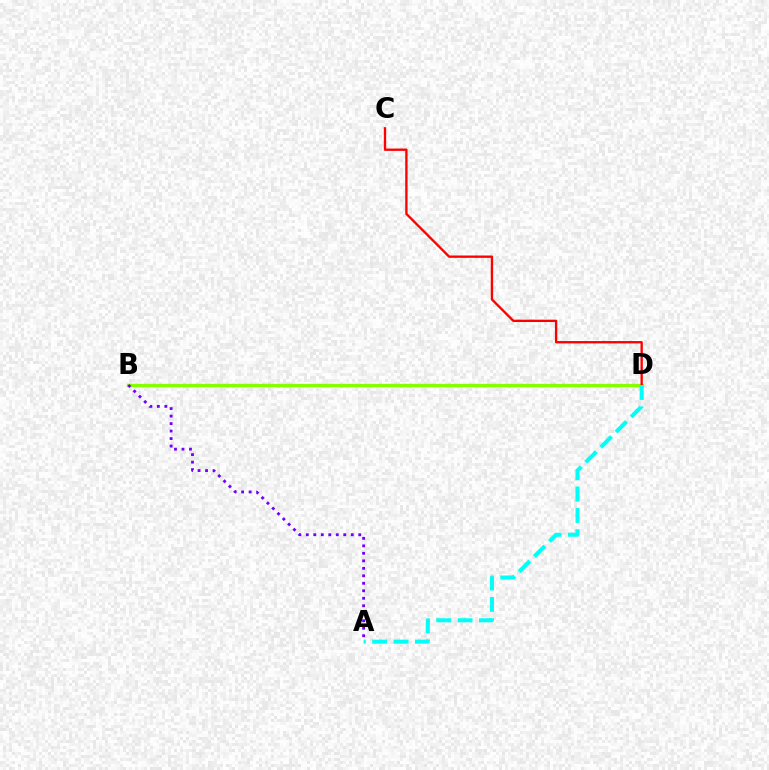{('B', 'D'): [{'color': '#84ff00', 'line_style': 'solid', 'thickness': 2.38}], ('C', 'D'): [{'color': '#ff0000', 'line_style': 'solid', 'thickness': 1.68}], ('A', 'D'): [{'color': '#00fff6', 'line_style': 'dashed', 'thickness': 2.9}], ('A', 'B'): [{'color': '#7200ff', 'line_style': 'dotted', 'thickness': 2.04}]}